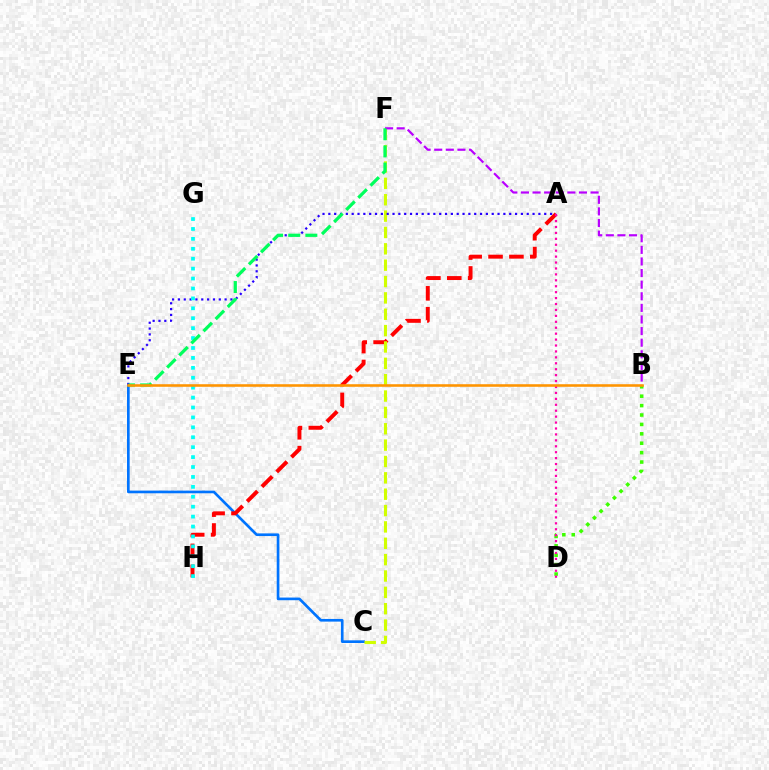{('C', 'E'): [{'color': '#0074ff', 'line_style': 'solid', 'thickness': 1.92}], ('A', 'H'): [{'color': '#ff0000', 'line_style': 'dashed', 'thickness': 2.84}], ('C', 'F'): [{'color': '#d1ff00', 'line_style': 'dashed', 'thickness': 2.22}], ('B', 'F'): [{'color': '#b900ff', 'line_style': 'dashed', 'thickness': 1.58}], ('A', 'E'): [{'color': '#2500ff', 'line_style': 'dotted', 'thickness': 1.59}], ('B', 'D'): [{'color': '#3dff00', 'line_style': 'dotted', 'thickness': 2.56}], ('G', 'H'): [{'color': '#00fff6', 'line_style': 'dotted', 'thickness': 2.7}], ('E', 'F'): [{'color': '#00ff5c', 'line_style': 'dashed', 'thickness': 2.33}], ('A', 'D'): [{'color': '#ff00ac', 'line_style': 'dotted', 'thickness': 1.61}], ('B', 'E'): [{'color': '#ff9400', 'line_style': 'solid', 'thickness': 1.85}]}